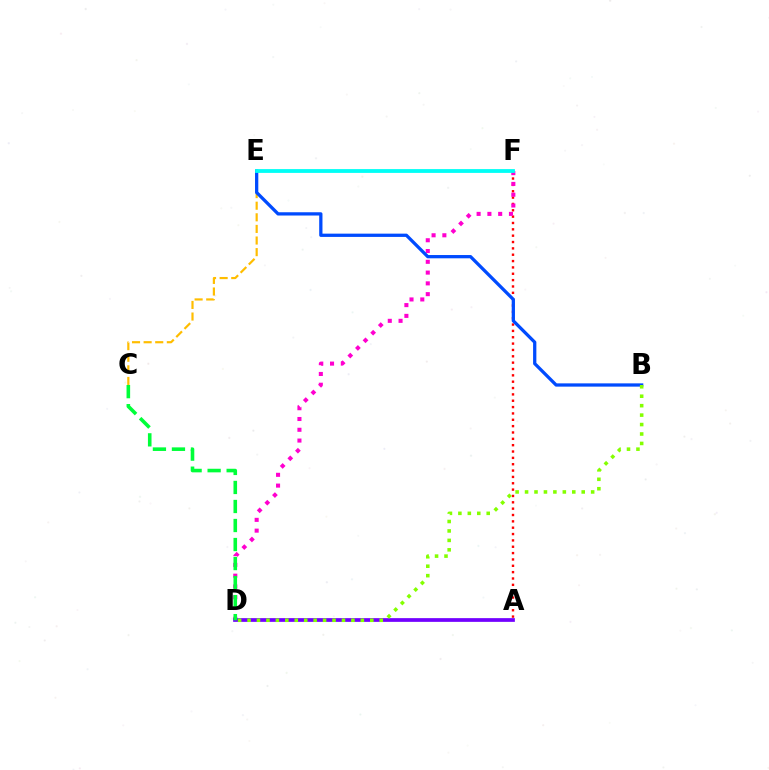{('A', 'F'): [{'color': '#ff0000', 'line_style': 'dotted', 'thickness': 1.72}], ('D', 'F'): [{'color': '#ff00cf', 'line_style': 'dotted', 'thickness': 2.93}], ('C', 'E'): [{'color': '#ffbd00', 'line_style': 'dashed', 'thickness': 1.58}], ('B', 'E'): [{'color': '#004bff', 'line_style': 'solid', 'thickness': 2.36}], ('E', 'F'): [{'color': '#00fff6', 'line_style': 'solid', 'thickness': 2.74}], ('A', 'D'): [{'color': '#7200ff', 'line_style': 'solid', 'thickness': 2.68}], ('C', 'D'): [{'color': '#00ff39', 'line_style': 'dashed', 'thickness': 2.58}], ('B', 'D'): [{'color': '#84ff00', 'line_style': 'dotted', 'thickness': 2.57}]}